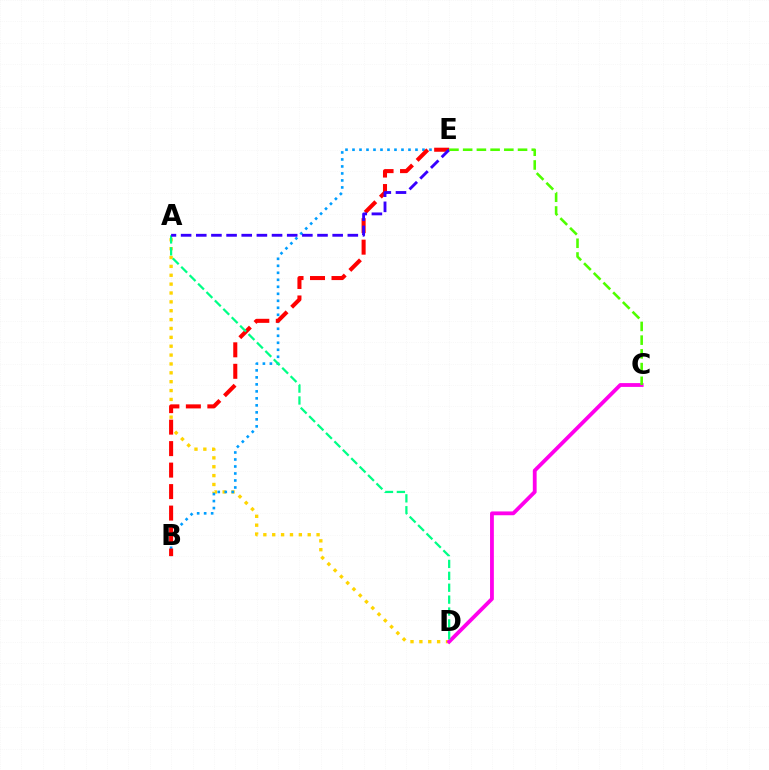{('A', 'D'): [{'color': '#ffd500', 'line_style': 'dotted', 'thickness': 2.41}, {'color': '#00ff86', 'line_style': 'dashed', 'thickness': 1.62}], ('B', 'E'): [{'color': '#009eff', 'line_style': 'dotted', 'thickness': 1.9}, {'color': '#ff0000', 'line_style': 'dashed', 'thickness': 2.92}], ('C', 'D'): [{'color': '#ff00ed', 'line_style': 'solid', 'thickness': 2.74}], ('A', 'E'): [{'color': '#3700ff', 'line_style': 'dashed', 'thickness': 2.06}], ('C', 'E'): [{'color': '#4fff00', 'line_style': 'dashed', 'thickness': 1.86}]}